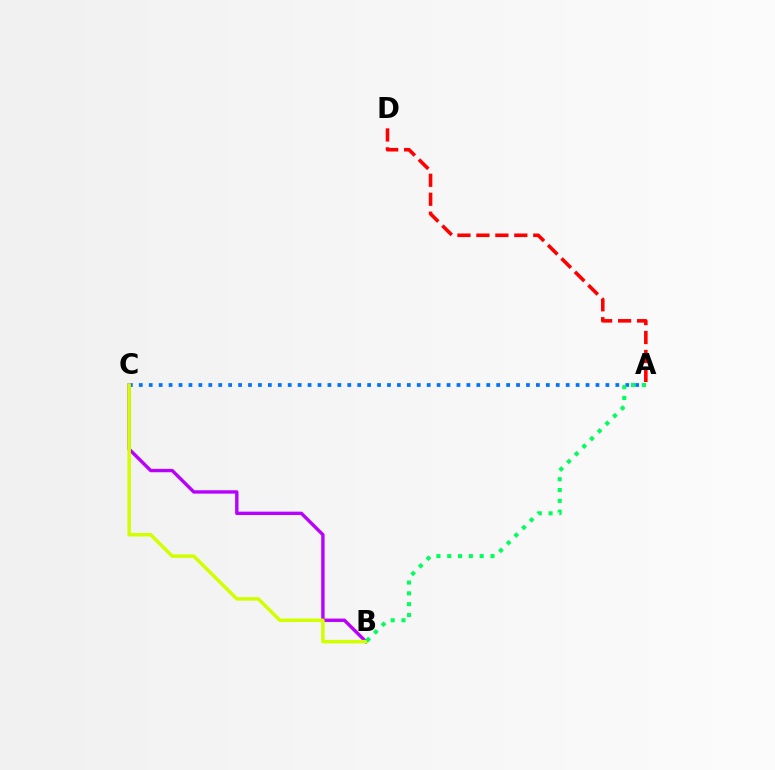{('A', 'D'): [{'color': '#ff0000', 'line_style': 'dashed', 'thickness': 2.58}], ('A', 'C'): [{'color': '#0074ff', 'line_style': 'dotted', 'thickness': 2.7}], ('B', 'C'): [{'color': '#b900ff', 'line_style': 'solid', 'thickness': 2.43}, {'color': '#d1ff00', 'line_style': 'solid', 'thickness': 2.51}], ('A', 'B'): [{'color': '#00ff5c', 'line_style': 'dotted', 'thickness': 2.94}]}